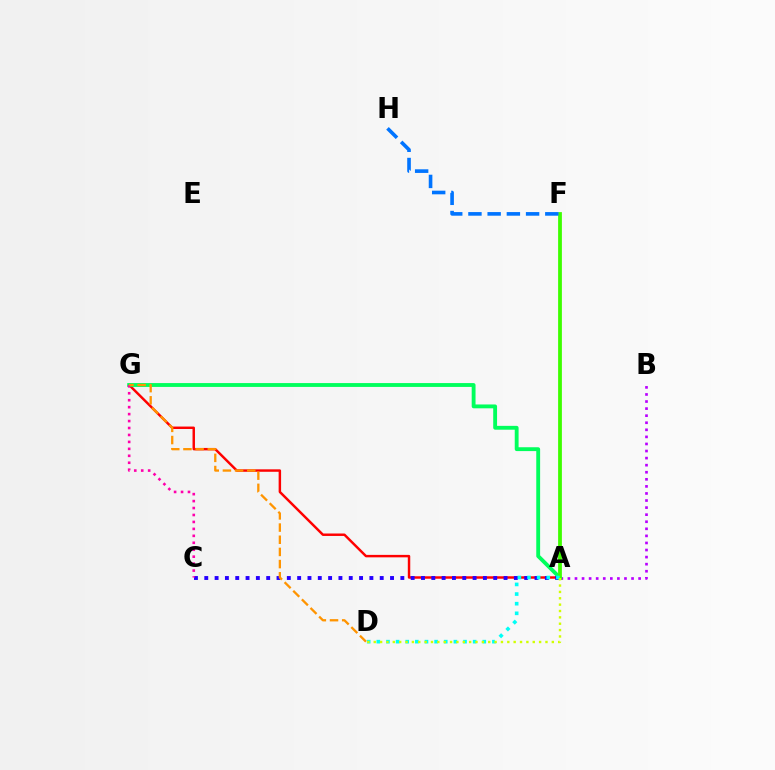{('A', 'B'): [{'color': '#b900ff', 'line_style': 'dotted', 'thickness': 1.92}], ('A', 'G'): [{'color': '#ff0000', 'line_style': 'solid', 'thickness': 1.77}, {'color': '#00ff5c', 'line_style': 'solid', 'thickness': 2.77}], ('A', 'C'): [{'color': '#2500ff', 'line_style': 'dotted', 'thickness': 2.8}], ('A', 'F'): [{'color': '#3dff00', 'line_style': 'solid', 'thickness': 2.72}], ('C', 'G'): [{'color': '#ff00ac', 'line_style': 'dotted', 'thickness': 1.89}], ('F', 'H'): [{'color': '#0074ff', 'line_style': 'dashed', 'thickness': 2.61}], ('A', 'D'): [{'color': '#00fff6', 'line_style': 'dotted', 'thickness': 2.62}, {'color': '#d1ff00', 'line_style': 'dotted', 'thickness': 1.73}], ('D', 'G'): [{'color': '#ff9400', 'line_style': 'dashed', 'thickness': 1.65}]}